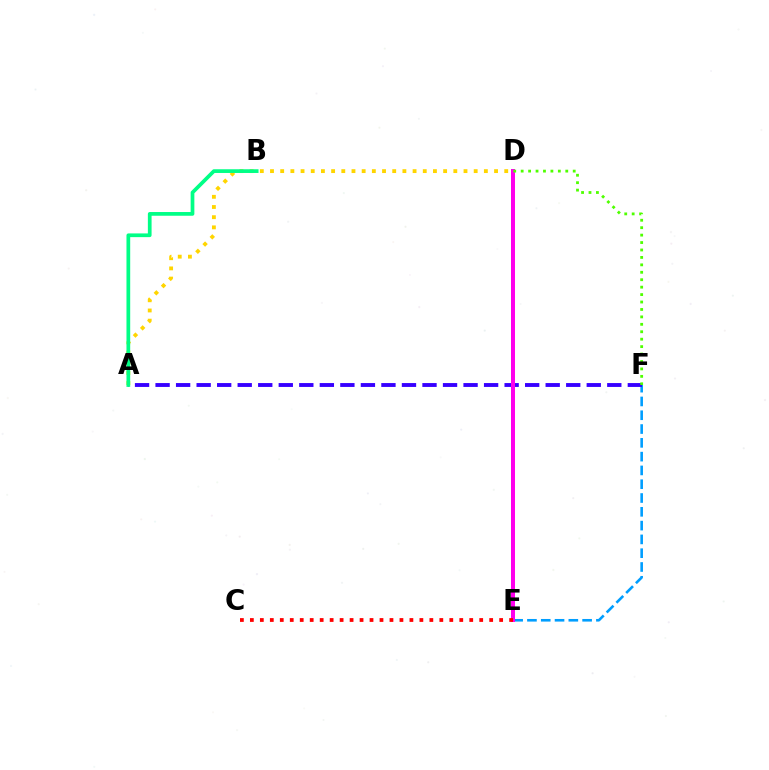{('E', 'F'): [{'color': '#009eff', 'line_style': 'dashed', 'thickness': 1.87}], ('A', 'F'): [{'color': '#3700ff', 'line_style': 'dashed', 'thickness': 2.79}], ('A', 'D'): [{'color': '#ffd500', 'line_style': 'dotted', 'thickness': 2.77}], ('A', 'B'): [{'color': '#00ff86', 'line_style': 'solid', 'thickness': 2.68}], ('D', 'E'): [{'color': '#ff00ed', 'line_style': 'solid', 'thickness': 2.88}], ('D', 'F'): [{'color': '#4fff00', 'line_style': 'dotted', 'thickness': 2.02}], ('C', 'E'): [{'color': '#ff0000', 'line_style': 'dotted', 'thickness': 2.71}]}